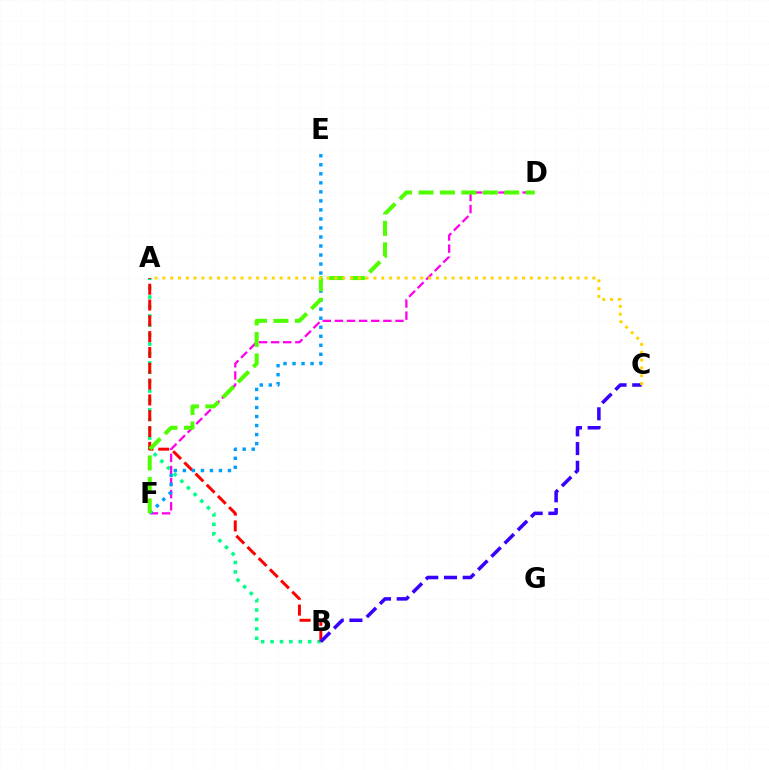{('A', 'B'): [{'color': '#00ff86', 'line_style': 'dotted', 'thickness': 2.55}, {'color': '#ff0000', 'line_style': 'dashed', 'thickness': 2.15}], ('D', 'F'): [{'color': '#ff00ed', 'line_style': 'dashed', 'thickness': 1.64}, {'color': '#4fff00', 'line_style': 'dashed', 'thickness': 2.91}], ('E', 'F'): [{'color': '#009eff', 'line_style': 'dotted', 'thickness': 2.45}], ('B', 'C'): [{'color': '#3700ff', 'line_style': 'dashed', 'thickness': 2.54}], ('A', 'C'): [{'color': '#ffd500', 'line_style': 'dotted', 'thickness': 2.12}]}